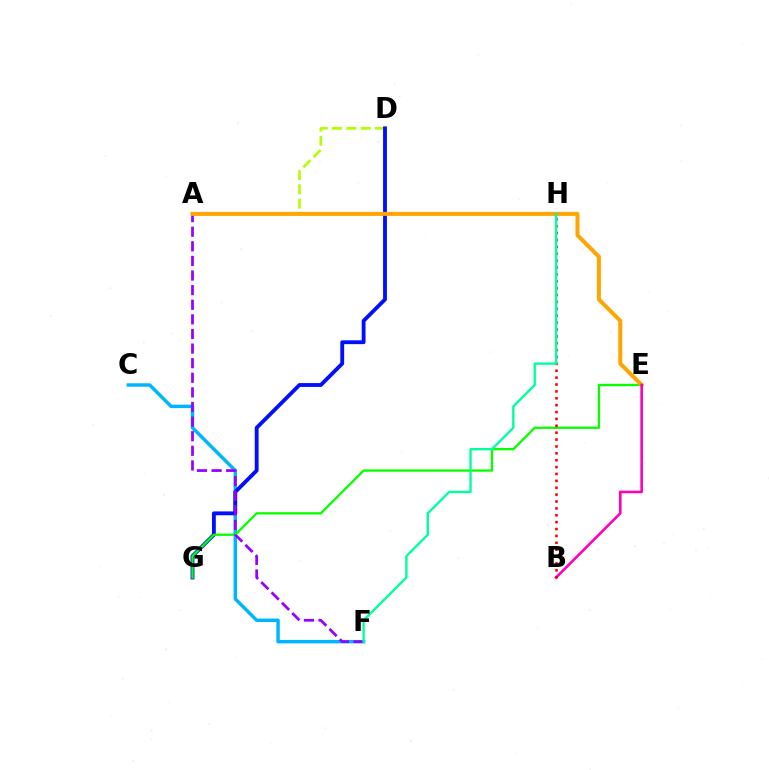{('A', 'D'): [{'color': '#b3ff00', 'line_style': 'dashed', 'thickness': 1.95}], ('C', 'F'): [{'color': '#00b5ff', 'line_style': 'solid', 'thickness': 2.48}], ('D', 'G'): [{'color': '#0010ff', 'line_style': 'solid', 'thickness': 2.77}], ('E', 'G'): [{'color': '#08ff00', 'line_style': 'solid', 'thickness': 1.68}], ('A', 'F'): [{'color': '#9b00ff', 'line_style': 'dashed', 'thickness': 1.98}], ('A', 'E'): [{'color': '#ffa500', 'line_style': 'solid', 'thickness': 2.88}], ('B', 'E'): [{'color': '#ff00bd', 'line_style': 'solid', 'thickness': 1.89}], ('B', 'H'): [{'color': '#ff0000', 'line_style': 'dotted', 'thickness': 1.87}], ('F', 'H'): [{'color': '#00ff9d', 'line_style': 'solid', 'thickness': 1.71}]}